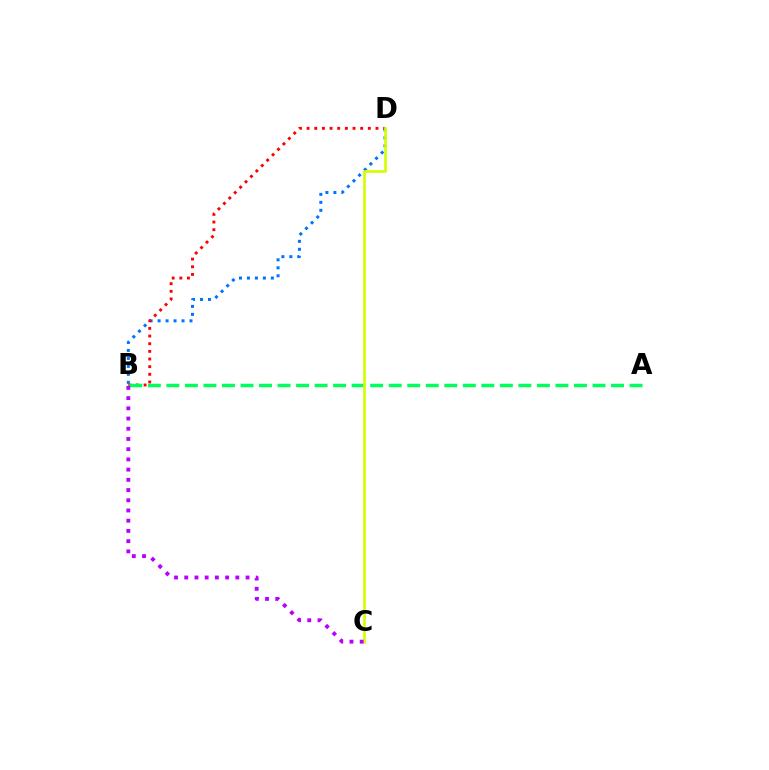{('B', 'D'): [{'color': '#0074ff', 'line_style': 'dotted', 'thickness': 2.17}, {'color': '#ff0000', 'line_style': 'dotted', 'thickness': 2.08}], ('A', 'B'): [{'color': '#00ff5c', 'line_style': 'dashed', 'thickness': 2.52}], ('C', 'D'): [{'color': '#d1ff00', 'line_style': 'solid', 'thickness': 1.92}], ('B', 'C'): [{'color': '#b900ff', 'line_style': 'dotted', 'thickness': 2.78}]}